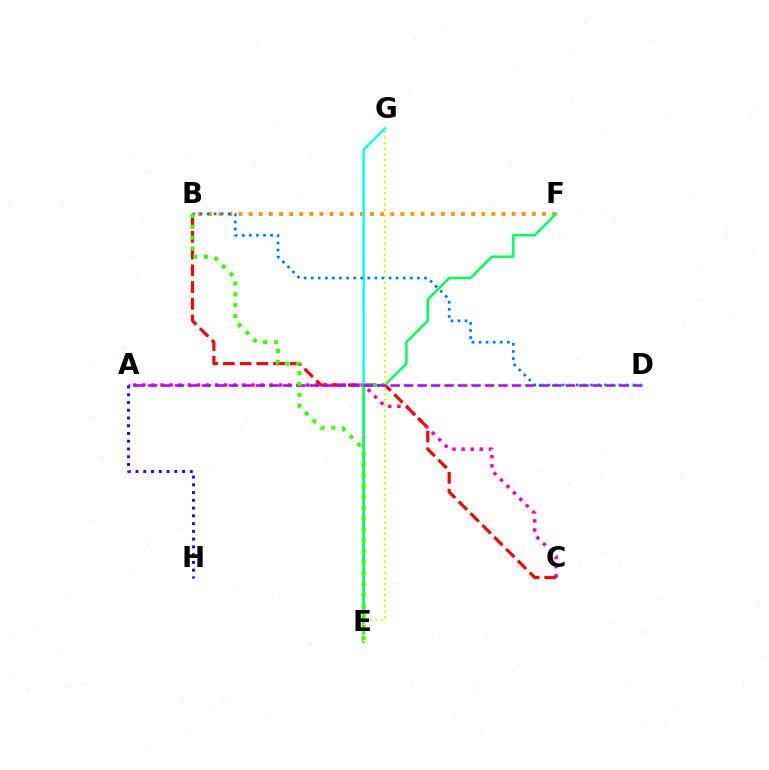{('A', 'C'): [{'color': '#ff00ac', 'line_style': 'dotted', 'thickness': 2.47}], ('B', 'F'): [{'color': '#ff9400', 'line_style': 'dotted', 'thickness': 2.75}], ('E', 'G'): [{'color': '#00fff6', 'line_style': 'solid', 'thickness': 1.75}, {'color': '#d1ff00', 'line_style': 'dotted', 'thickness': 1.52}], ('B', 'C'): [{'color': '#ff0000', 'line_style': 'dashed', 'thickness': 2.27}], ('E', 'F'): [{'color': '#00ff5c', 'line_style': 'solid', 'thickness': 1.79}], ('A', 'D'): [{'color': '#b900ff', 'line_style': 'dashed', 'thickness': 1.83}], ('B', 'D'): [{'color': '#0074ff', 'line_style': 'dotted', 'thickness': 1.92}], ('B', 'E'): [{'color': '#3dff00', 'line_style': 'dotted', 'thickness': 2.95}], ('A', 'H'): [{'color': '#2500ff', 'line_style': 'dotted', 'thickness': 2.11}]}